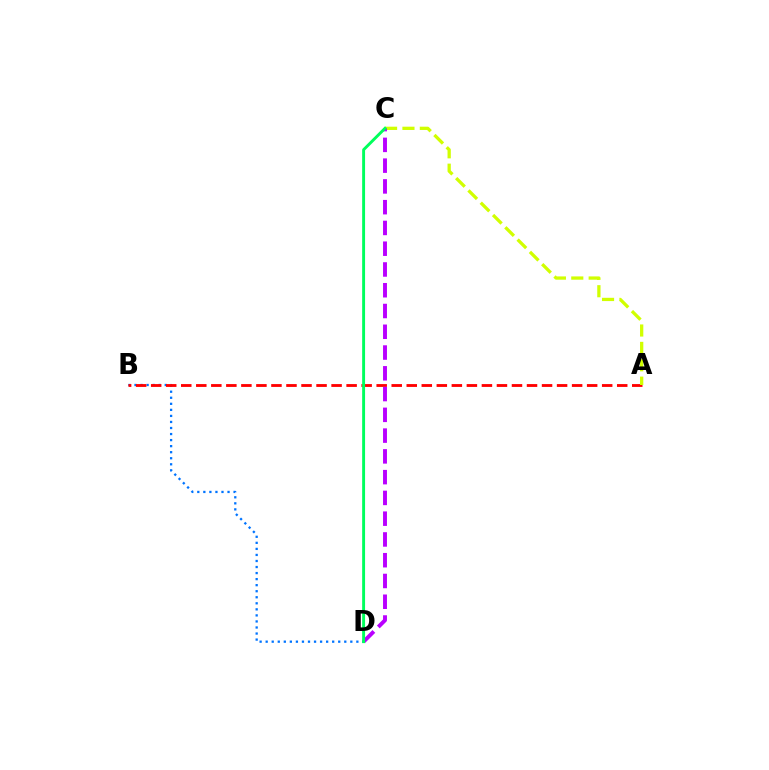{('B', 'D'): [{'color': '#0074ff', 'line_style': 'dotted', 'thickness': 1.64}], ('A', 'B'): [{'color': '#ff0000', 'line_style': 'dashed', 'thickness': 2.04}], ('A', 'C'): [{'color': '#d1ff00', 'line_style': 'dashed', 'thickness': 2.36}], ('C', 'D'): [{'color': '#b900ff', 'line_style': 'dashed', 'thickness': 2.82}, {'color': '#00ff5c', 'line_style': 'solid', 'thickness': 2.1}]}